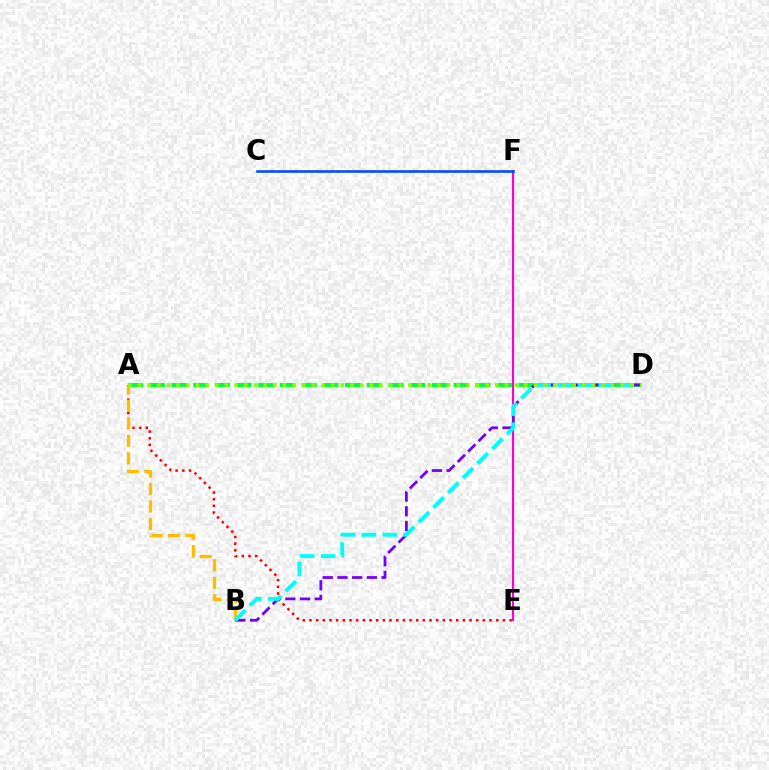{('E', 'F'): [{'color': '#ff00cf', 'line_style': 'solid', 'thickness': 1.53}], ('A', 'E'): [{'color': '#ff0000', 'line_style': 'dotted', 'thickness': 1.81}], ('A', 'D'): [{'color': '#00ff39', 'line_style': 'dashed', 'thickness': 2.95}, {'color': '#84ff00', 'line_style': 'dotted', 'thickness': 2.62}], ('A', 'B'): [{'color': '#ffbd00', 'line_style': 'dashed', 'thickness': 2.38}], ('B', 'D'): [{'color': '#7200ff', 'line_style': 'dashed', 'thickness': 2.0}, {'color': '#00fff6', 'line_style': 'dashed', 'thickness': 2.82}], ('C', 'F'): [{'color': '#004bff', 'line_style': 'solid', 'thickness': 1.87}]}